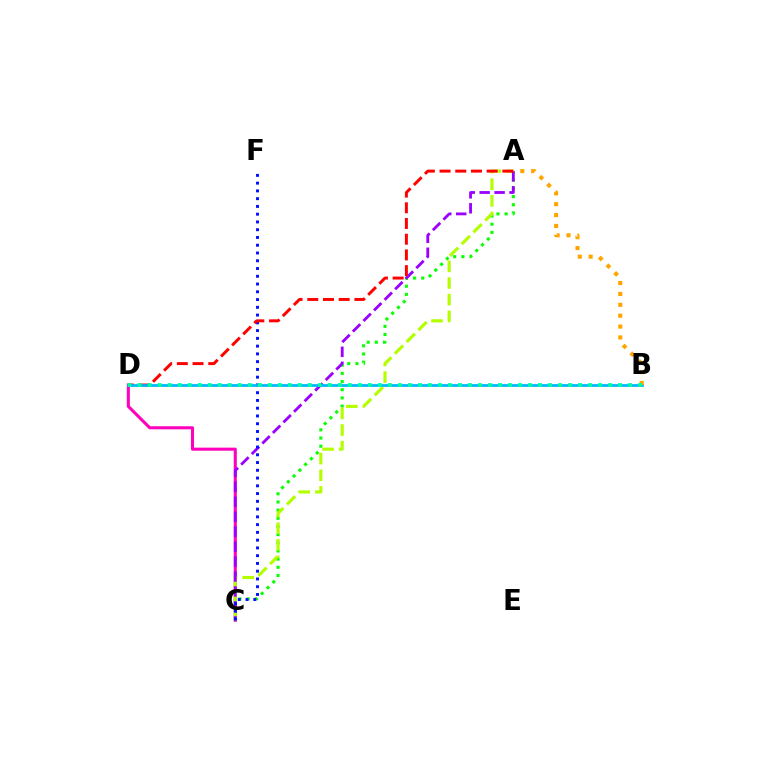{('C', 'D'): [{'color': '#ff00bd', 'line_style': 'solid', 'thickness': 2.2}], ('A', 'C'): [{'color': '#08ff00', 'line_style': 'dotted', 'thickness': 2.22}, {'color': '#b3ff00', 'line_style': 'dashed', 'thickness': 2.26}, {'color': '#9b00ff', 'line_style': 'dashed', 'thickness': 2.03}], ('C', 'F'): [{'color': '#0010ff', 'line_style': 'dotted', 'thickness': 2.11}], ('A', 'D'): [{'color': '#ff0000', 'line_style': 'dashed', 'thickness': 2.13}], ('B', 'D'): [{'color': '#00b5ff', 'line_style': 'solid', 'thickness': 1.95}, {'color': '#00ff9d', 'line_style': 'dotted', 'thickness': 2.72}], ('A', 'B'): [{'color': '#ffa500', 'line_style': 'dotted', 'thickness': 2.95}]}